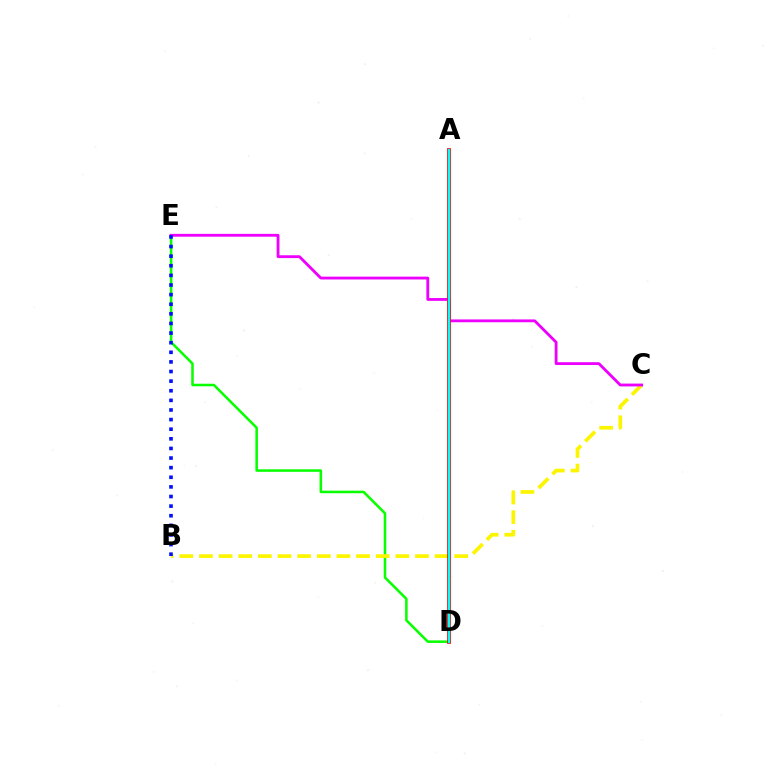{('D', 'E'): [{'color': '#08ff00', 'line_style': 'solid', 'thickness': 1.83}], ('B', 'C'): [{'color': '#fcf500', 'line_style': 'dashed', 'thickness': 2.67}], ('C', 'E'): [{'color': '#ee00ff', 'line_style': 'solid', 'thickness': 2.04}], ('B', 'E'): [{'color': '#0010ff', 'line_style': 'dotted', 'thickness': 2.61}], ('A', 'D'): [{'color': '#ff0000', 'line_style': 'solid', 'thickness': 2.69}, {'color': '#00fff6', 'line_style': 'solid', 'thickness': 1.59}]}